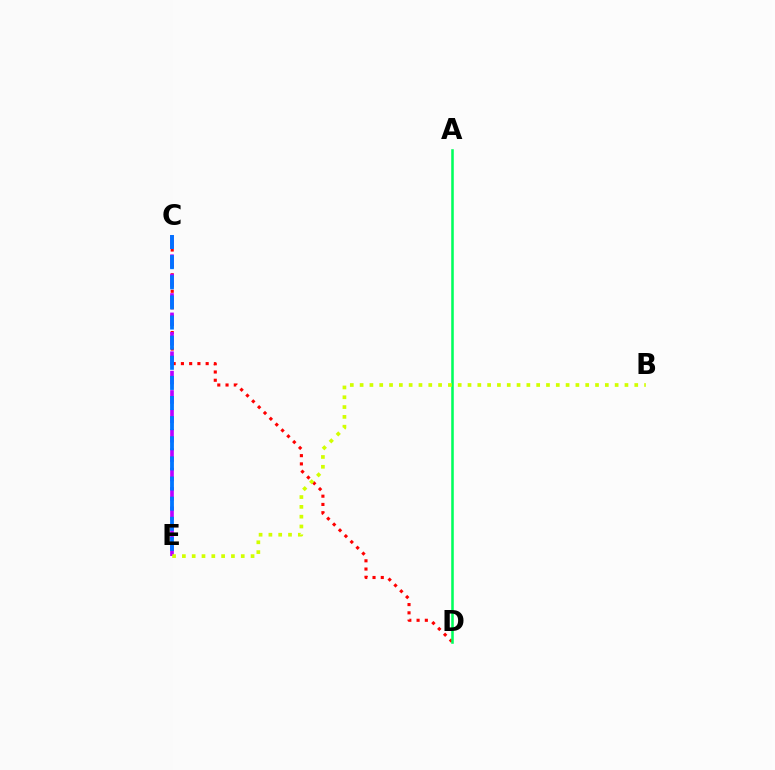{('C', 'D'): [{'color': '#ff0000', 'line_style': 'dotted', 'thickness': 2.24}], ('C', 'E'): [{'color': '#b900ff', 'line_style': 'dashed', 'thickness': 2.63}, {'color': '#0074ff', 'line_style': 'dashed', 'thickness': 2.73}], ('A', 'D'): [{'color': '#00ff5c', 'line_style': 'solid', 'thickness': 1.84}], ('B', 'E'): [{'color': '#d1ff00', 'line_style': 'dotted', 'thickness': 2.67}]}